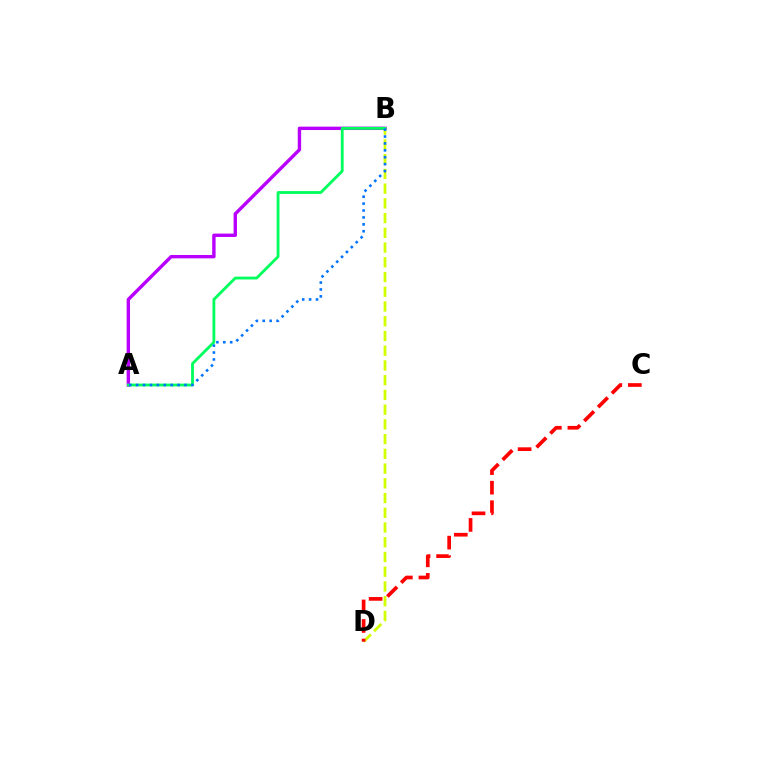{('A', 'B'): [{'color': '#b900ff', 'line_style': 'solid', 'thickness': 2.44}, {'color': '#00ff5c', 'line_style': 'solid', 'thickness': 2.03}, {'color': '#0074ff', 'line_style': 'dotted', 'thickness': 1.88}], ('B', 'D'): [{'color': '#d1ff00', 'line_style': 'dashed', 'thickness': 2.0}], ('C', 'D'): [{'color': '#ff0000', 'line_style': 'dashed', 'thickness': 2.66}]}